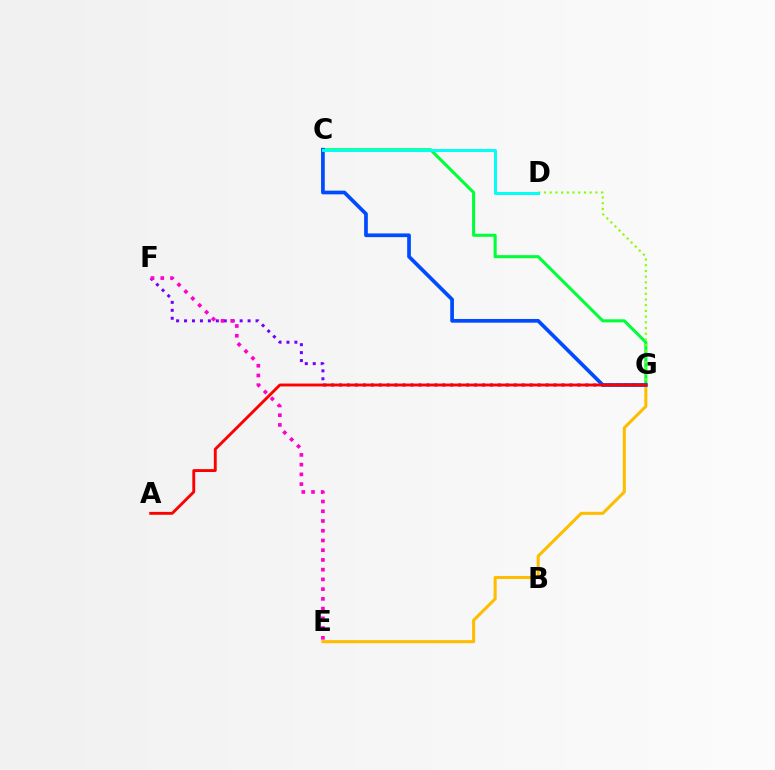{('E', 'G'): [{'color': '#ffbd00', 'line_style': 'solid', 'thickness': 2.21}], ('F', 'G'): [{'color': '#7200ff', 'line_style': 'dotted', 'thickness': 2.16}], ('C', 'G'): [{'color': '#00ff39', 'line_style': 'solid', 'thickness': 2.21}, {'color': '#004bff', 'line_style': 'solid', 'thickness': 2.67}], ('D', 'G'): [{'color': '#84ff00', 'line_style': 'dotted', 'thickness': 1.55}], ('E', 'F'): [{'color': '#ff00cf', 'line_style': 'dotted', 'thickness': 2.65}], ('C', 'D'): [{'color': '#00fff6', 'line_style': 'solid', 'thickness': 2.12}], ('A', 'G'): [{'color': '#ff0000', 'line_style': 'solid', 'thickness': 2.07}]}